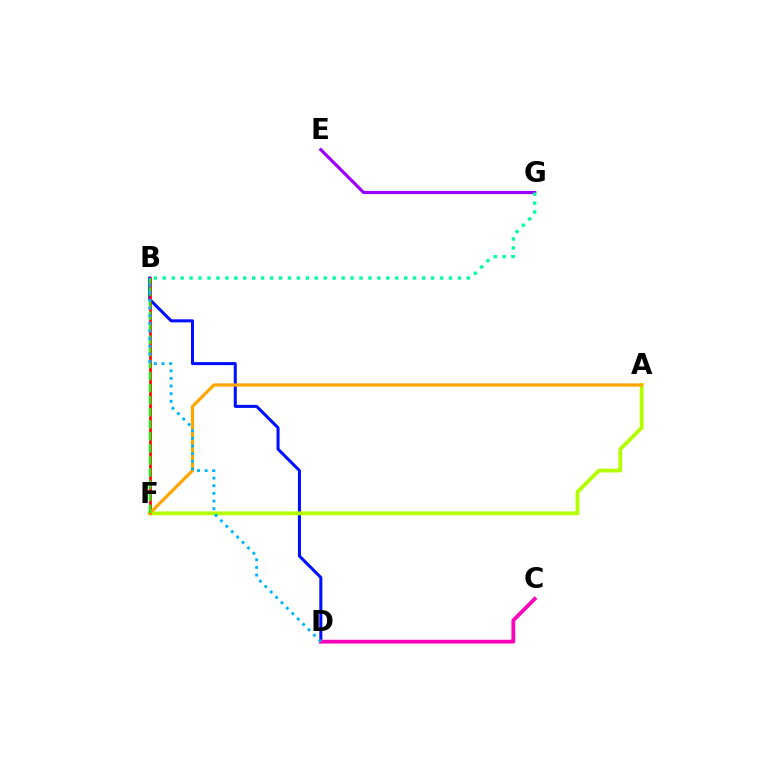{('B', 'D'): [{'color': '#0010ff', 'line_style': 'solid', 'thickness': 2.18}, {'color': '#00b5ff', 'line_style': 'dotted', 'thickness': 2.08}], ('A', 'F'): [{'color': '#b3ff00', 'line_style': 'solid', 'thickness': 2.74}, {'color': '#ffa500', 'line_style': 'solid', 'thickness': 2.29}], ('B', 'F'): [{'color': '#ff0000', 'line_style': 'solid', 'thickness': 1.91}, {'color': '#08ff00', 'line_style': 'dashed', 'thickness': 1.64}], ('E', 'G'): [{'color': '#9b00ff', 'line_style': 'solid', 'thickness': 2.28}], ('C', 'D'): [{'color': '#ff00bd', 'line_style': 'solid', 'thickness': 2.73}], ('B', 'G'): [{'color': '#00ff9d', 'line_style': 'dotted', 'thickness': 2.43}]}